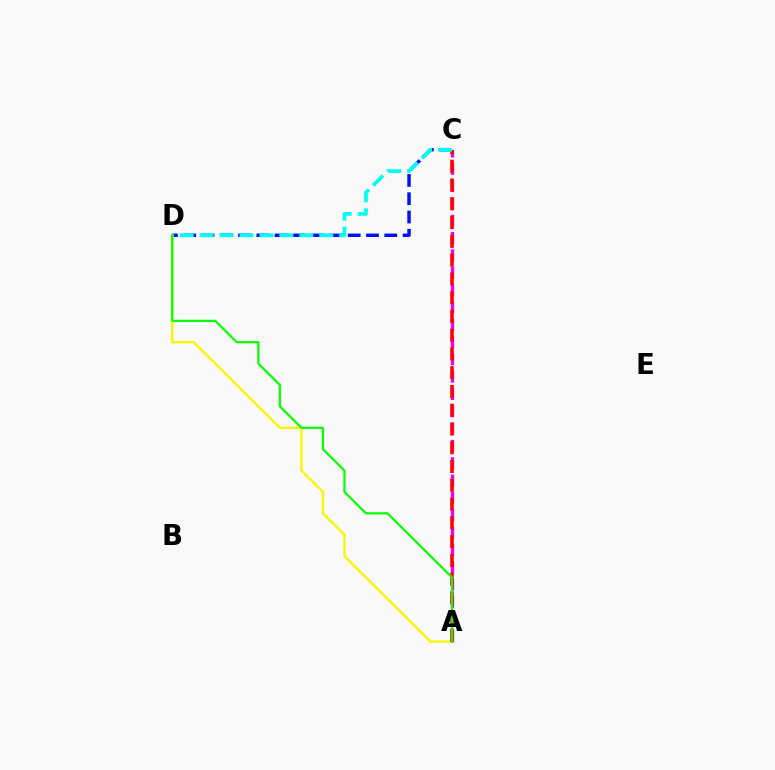{('A', 'C'): [{'color': '#ee00ff', 'line_style': 'dashed', 'thickness': 2.35}, {'color': '#ff0000', 'line_style': 'dashed', 'thickness': 2.55}], ('C', 'D'): [{'color': '#0010ff', 'line_style': 'dashed', 'thickness': 2.48}, {'color': '#00fff6', 'line_style': 'dashed', 'thickness': 2.71}], ('A', 'D'): [{'color': '#fcf500', 'line_style': 'solid', 'thickness': 1.68}, {'color': '#08ff00', 'line_style': 'solid', 'thickness': 1.59}]}